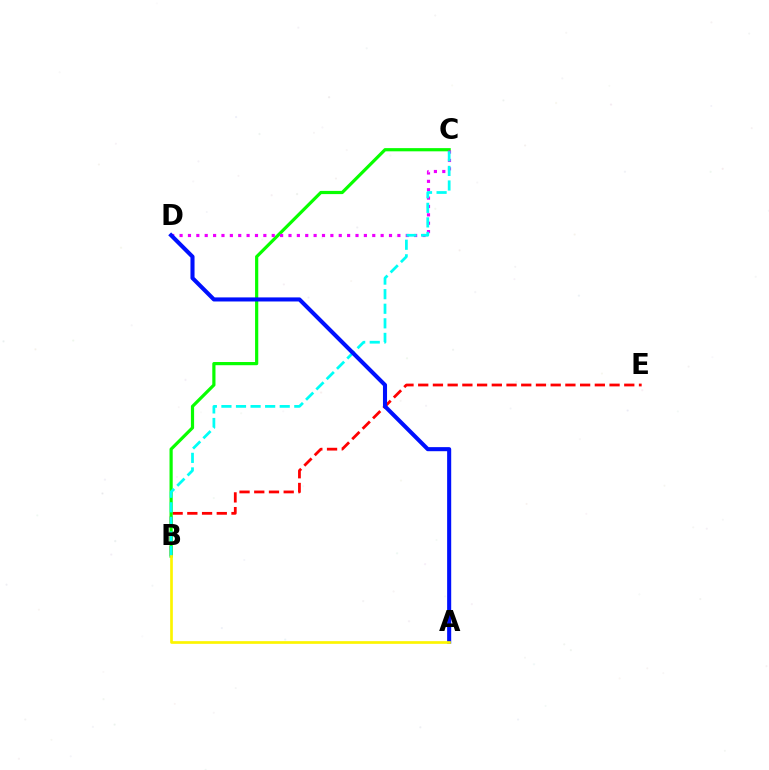{('B', 'E'): [{'color': '#ff0000', 'line_style': 'dashed', 'thickness': 2.0}], ('B', 'C'): [{'color': '#08ff00', 'line_style': 'solid', 'thickness': 2.3}, {'color': '#00fff6', 'line_style': 'dashed', 'thickness': 1.98}], ('C', 'D'): [{'color': '#ee00ff', 'line_style': 'dotted', 'thickness': 2.28}], ('A', 'D'): [{'color': '#0010ff', 'line_style': 'solid', 'thickness': 2.93}], ('A', 'B'): [{'color': '#fcf500', 'line_style': 'solid', 'thickness': 1.93}]}